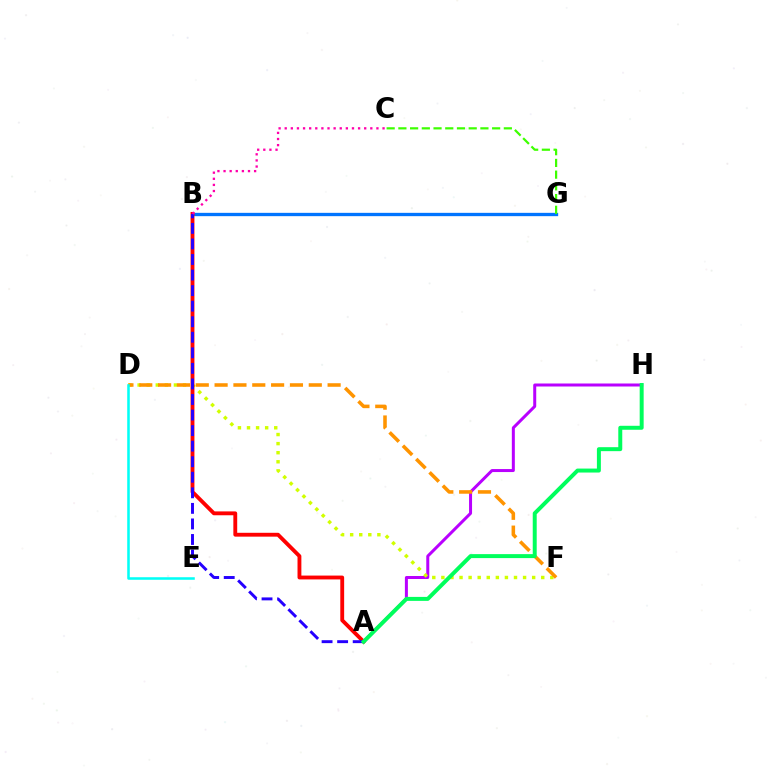{('A', 'H'): [{'color': '#b900ff', 'line_style': 'solid', 'thickness': 2.16}, {'color': '#00ff5c', 'line_style': 'solid', 'thickness': 2.86}], ('D', 'F'): [{'color': '#d1ff00', 'line_style': 'dotted', 'thickness': 2.47}, {'color': '#ff9400', 'line_style': 'dashed', 'thickness': 2.56}], ('B', 'G'): [{'color': '#0074ff', 'line_style': 'solid', 'thickness': 2.39}], ('A', 'B'): [{'color': '#ff0000', 'line_style': 'solid', 'thickness': 2.78}, {'color': '#2500ff', 'line_style': 'dashed', 'thickness': 2.11}], ('D', 'E'): [{'color': '#00fff6', 'line_style': 'solid', 'thickness': 1.84}], ('C', 'G'): [{'color': '#3dff00', 'line_style': 'dashed', 'thickness': 1.59}], ('B', 'C'): [{'color': '#ff00ac', 'line_style': 'dotted', 'thickness': 1.66}]}